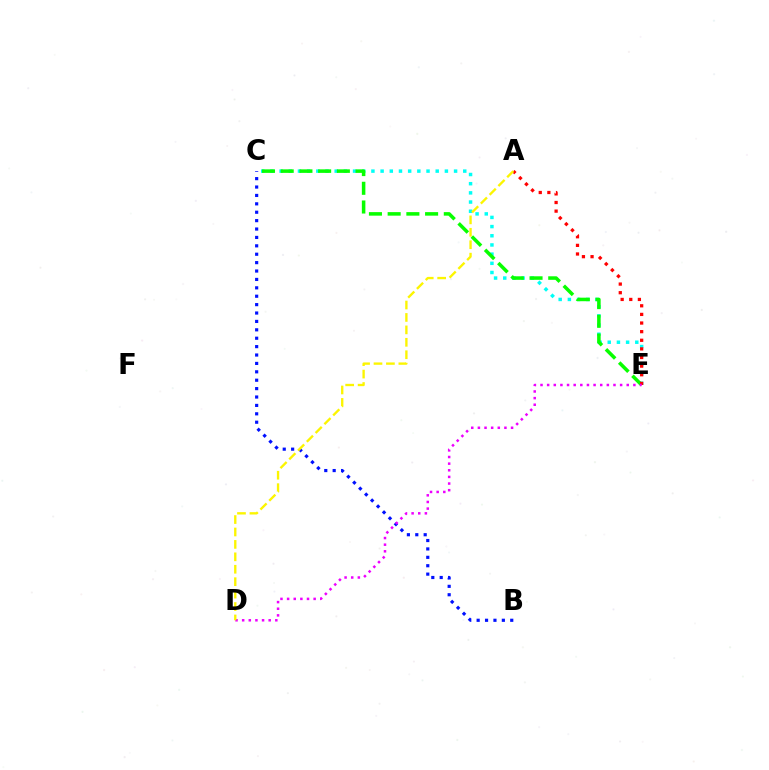{('C', 'E'): [{'color': '#00fff6', 'line_style': 'dotted', 'thickness': 2.5}, {'color': '#08ff00', 'line_style': 'dashed', 'thickness': 2.54}], ('A', 'E'): [{'color': '#ff0000', 'line_style': 'dotted', 'thickness': 2.34}], ('B', 'C'): [{'color': '#0010ff', 'line_style': 'dotted', 'thickness': 2.28}], ('D', 'E'): [{'color': '#ee00ff', 'line_style': 'dotted', 'thickness': 1.8}], ('A', 'D'): [{'color': '#fcf500', 'line_style': 'dashed', 'thickness': 1.69}]}